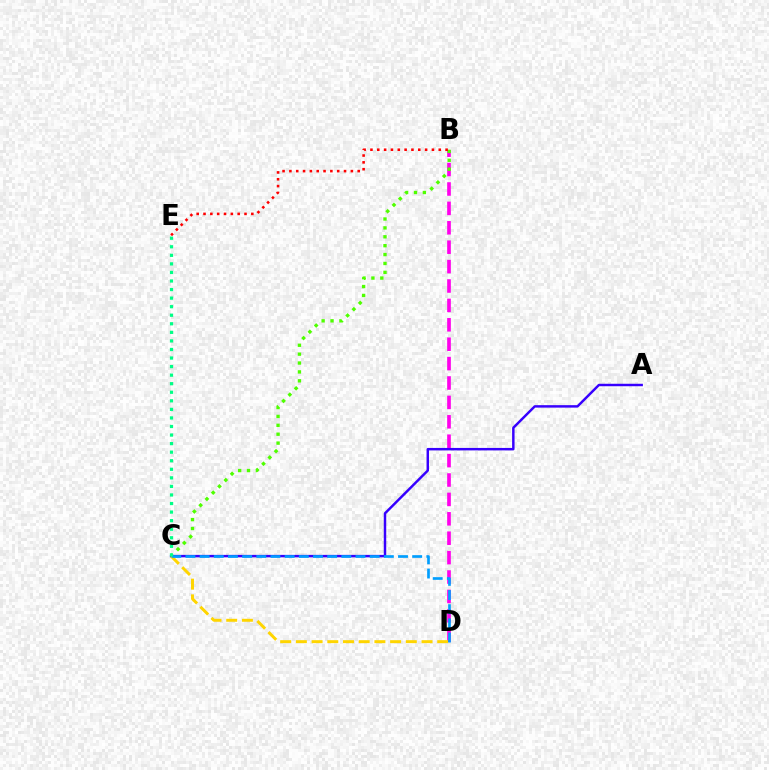{('B', 'D'): [{'color': '#ff00ed', 'line_style': 'dashed', 'thickness': 2.64}], ('B', 'C'): [{'color': '#4fff00', 'line_style': 'dotted', 'thickness': 2.42}], ('B', 'E'): [{'color': '#ff0000', 'line_style': 'dotted', 'thickness': 1.86}], ('A', 'C'): [{'color': '#3700ff', 'line_style': 'solid', 'thickness': 1.77}], ('C', 'D'): [{'color': '#ffd500', 'line_style': 'dashed', 'thickness': 2.13}, {'color': '#009eff', 'line_style': 'dashed', 'thickness': 1.93}], ('C', 'E'): [{'color': '#00ff86', 'line_style': 'dotted', 'thickness': 2.33}]}